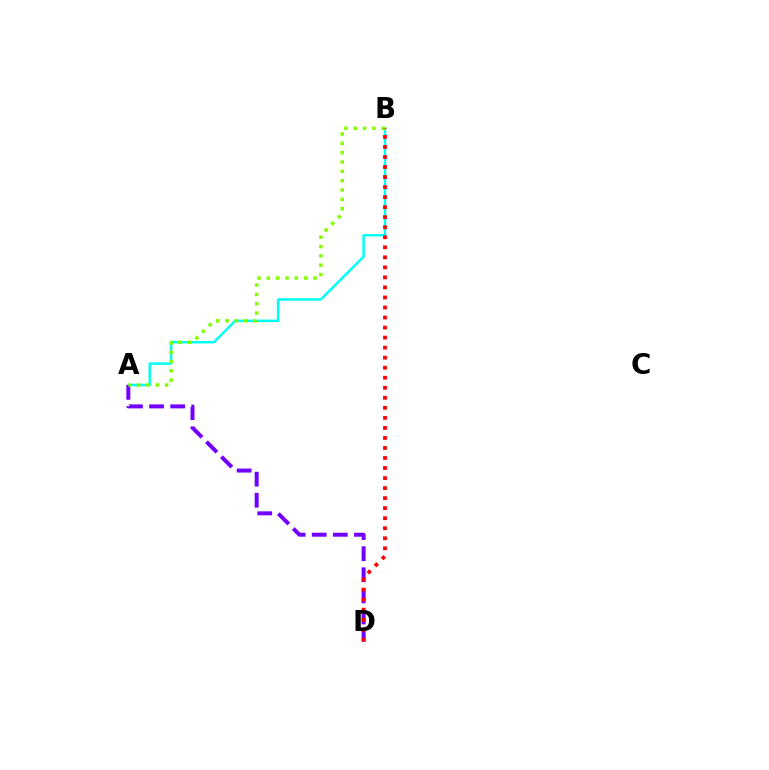{('A', 'B'): [{'color': '#00fff6', 'line_style': 'solid', 'thickness': 1.78}, {'color': '#84ff00', 'line_style': 'dotted', 'thickness': 2.54}], ('A', 'D'): [{'color': '#7200ff', 'line_style': 'dashed', 'thickness': 2.87}], ('B', 'D'): [{'color': '#ff0000', 'line_style': 'dotted', 'thickness': 2.73}]}